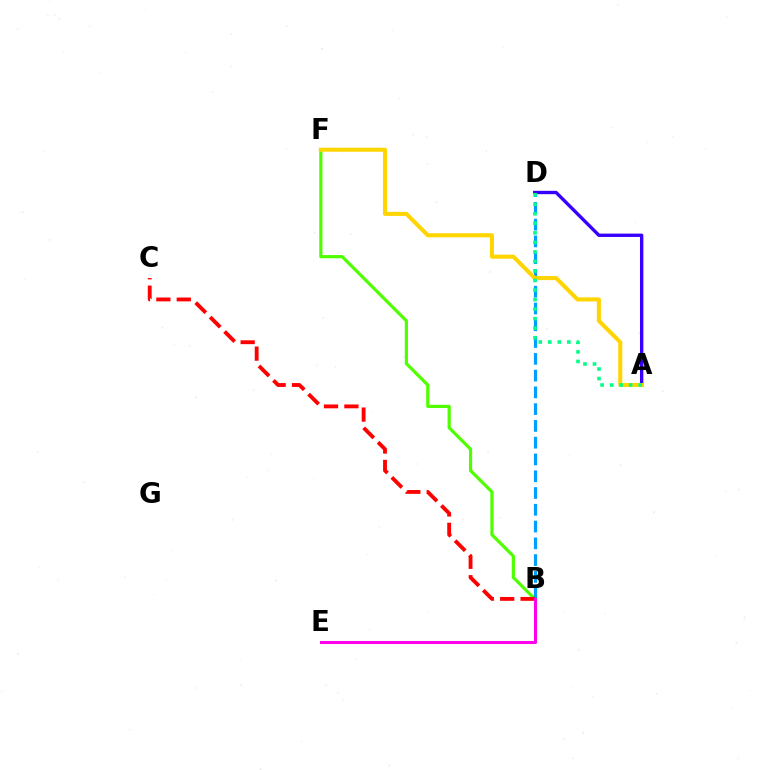{('A', 'D'): [{'color': '#3700ff', 'line_style': 'solid', 'thickness': 2.42}, {'color': '#00ff86', 'line_style': 'dotted', 'thickness': 2.59}], ('B', 'F'): [{'color': '#4fff00', 'line_style': 'solid', 'thickness': 2.29}], ('B', 'D'): [{'color': '#009eff', 'line_style': 'dashed', 'thickness': 2.28}], ('B', 'C'): [{'color': '#ff0000', 'line_style': 'dashed', 'thickness': 2.77}], ('B', 'E'): [{'color': '#ff00ed', 'line_style': 'solid', 'thickness': 2.19}], ('A', 'F'): [{'color': '#ffd500', 'line_style': 'solid', 'thickness': 2.93}]}